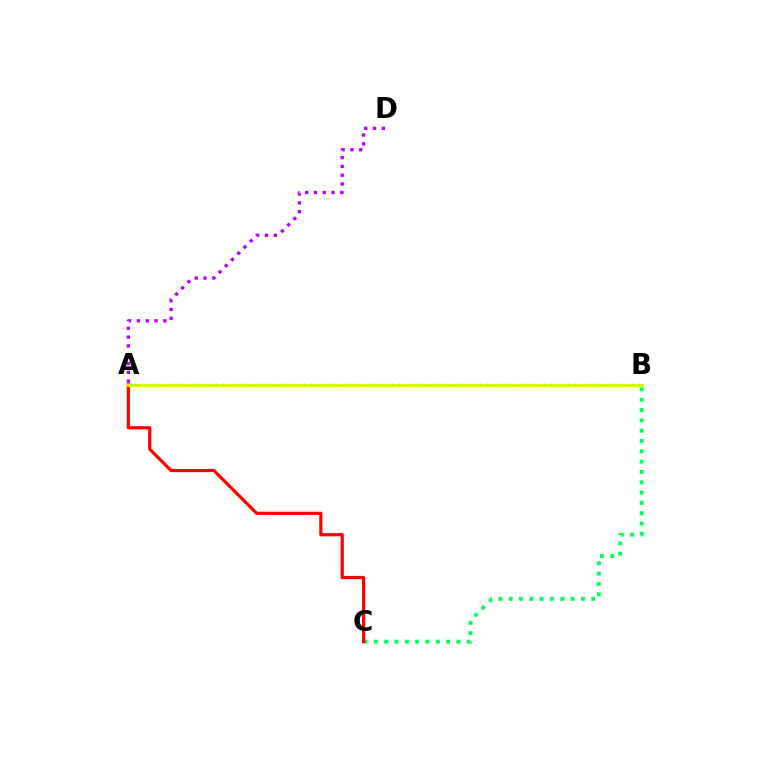{('A', 'D'): [{'color': '#b900ff', 'line_style': 'dotted', 'thickness': 2.39}], ('B', 'C'): [{'color': '#00ff5c', 'line_style': 'dotted', 'thickness': 2.8}], ('A', 'B'): [{'color': '#0074ff', 'line_style': 'dotted', 'thickness': 1.59}, {'color': '#d1ff00', 'line_style': 'solid', 'thickness': 2.02}], ('A', 'C'): [{'color': '#ff0000', 'line_style': 'solid', 'thickness': 2.31}]}